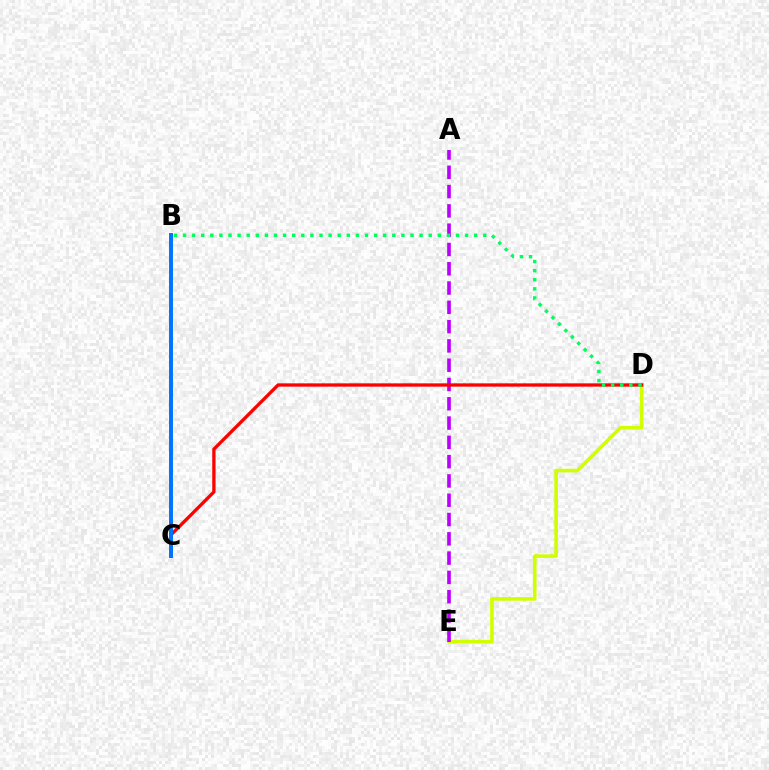{('D', 'E'): [{'color': '#d1ff00', 'line_style': 'solid', 'thickness': 2.61}], ('A', 'E'): [{'color': '#b900ff', 'line_style': 'dashed', 'thickness': 2.62}], ('C', 'D'): [{'color': '#ff0000', 'line_style': 'solid', 'thickness': 2.38}], ('B', 'D'): [{'color': '#00ff5c', 'line_style': 'dotted', 'thickness': 2.47}], ('B', 'C'): [{'color': '#0074ff', 'line_style': 'solid', 'thickness': 2.84}]}